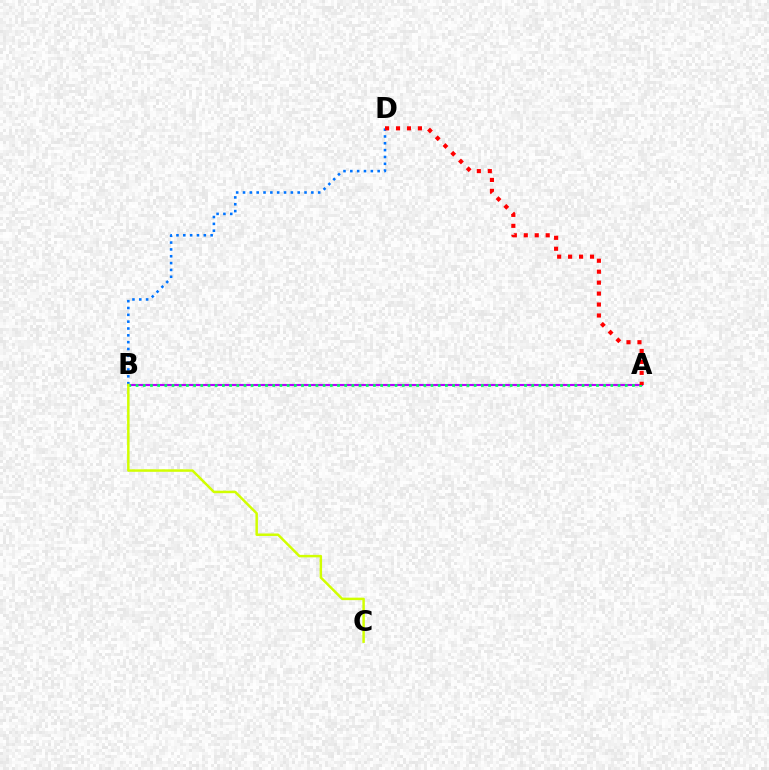{('A', 'B'): [{'color': '#b900ff', 'line_style': 'solid', 'thickness': 1.53}, {'color': '#00ff5c', 'line_style': 'dotted', 'thickness': 1.95}], ('B', 'D'): [{'color': '#0074ff', 'line_style': 'dotted', 'thickness': 1.86}], ('A', 'D'): [{'color': '#ff0000', 'line_style': 'dotted', 'thickness': 2.98}], ('B', 'C'): [{'color': '#d1ff00', 'line_style': 'solid', 'thickness': 1.79}]}